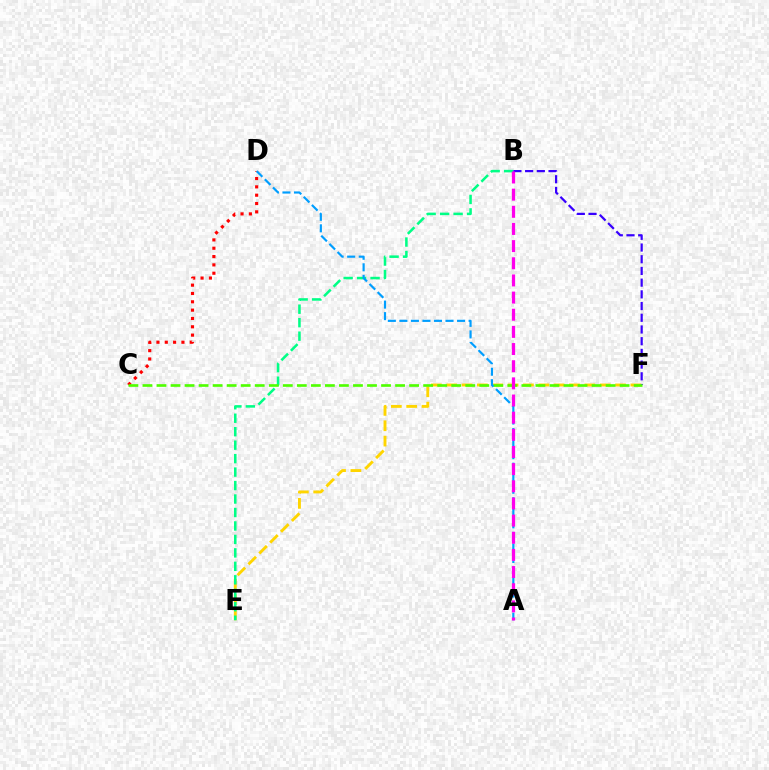{('E', 'F'): [{'color': '#ffd500', 'line_style': 'dashed', 'thickness': 2.08}], ('C', 'D'): [{'color': '#ff0000', 'line_style': 'dotted', 'thickness': 2.26}], ('B', 'E'): [{'color': '#00ff86', 'line_style': 'dashed', 'thickness': 1.83}], ('B', 'F'): [{'color': '#3700ff', 'line_style': 'dashed', 'thickness': 1.59}], ('C', 'F'): [{'color': '#4fff00', 'line_style': 'dashed', 'thickness': 1.91}], ('A', 'D'): [{'color': '#009eff', 'line_style': 'dashed', 'thickness': 1.57}], ('A', 'B'): [{'color': '#ff00ed', 'line_style': 'dashed', 'thickness': 2.33}]}